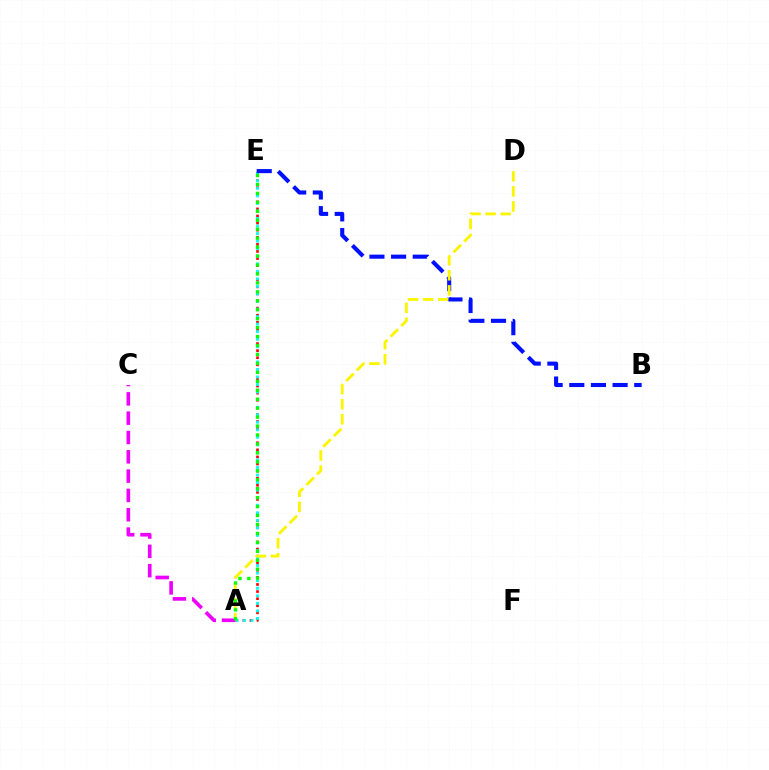{('A', 'E'): [{'color': '#ff0000', 'line_style': 'dotted', 'thickness': 1.93}, {'color': '#00fff6', 'line_style': 'dotted', 'thickness': 2.05}, {'color': '#08ff00', 'line_style': 'dotted', 'thickness': 2.43}], ('B', 'E'): [{'color': '#0010ff', 'line_style': 'dashed', 'thickness': 2.94}], ('A', 'D'): [{'color': '#fcf500', 'line_style': 'dashed', 'thickness': 2.05}], ('A', 'C'): [{'color': '#ee00ff', 'line_style': 'dashed', 'thickness': 2.62}]}